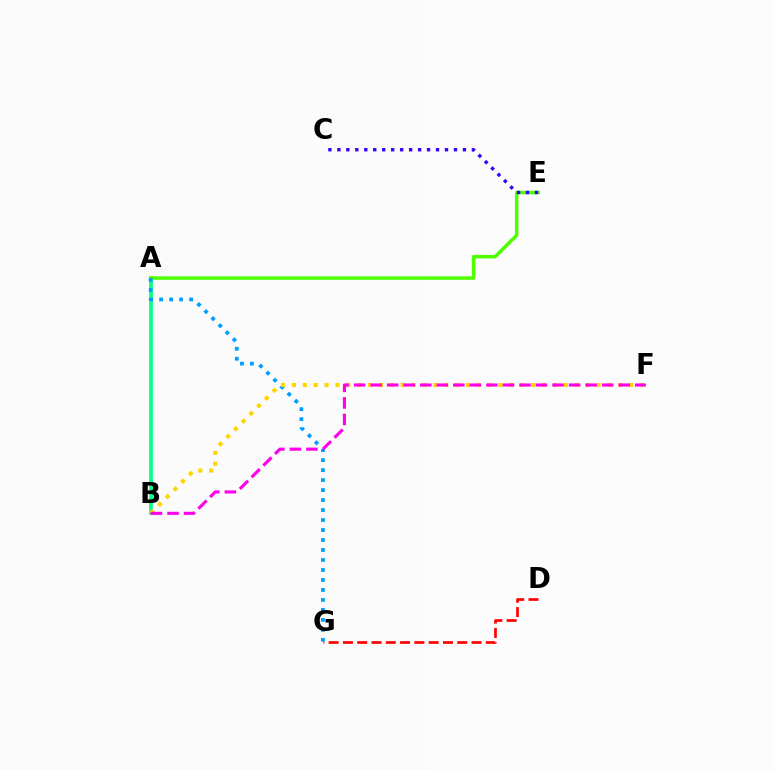{('A', 'B'): [{'color': '#00ff86', 'line_style': 'solid', 'thickness': 2.64}], ('A', 'E'): [{'color': '#4fff00', 'line_style': 'solid', 'thickness': 2.53}], ('C', 'E'): [{'color': '#3700ff', 'line_style': 'dotted', 'thickness': 2.44}], ('A', 'G'): [{'color': '#009eff', 'line_style': 'dotted', 'thickness': 2.71}], ('B', 'F'): [{'color': '#ffd500', 'line_style': 'dotted', 'thickness': 2.96}, {'color': '#ff00ed', 'line_style': 'dashed', 'thickness': 2.25}], ('D', 'G'): [{'color': '#ff0000', 'line_style': 'dashed', 'thickness': 1.94}]}